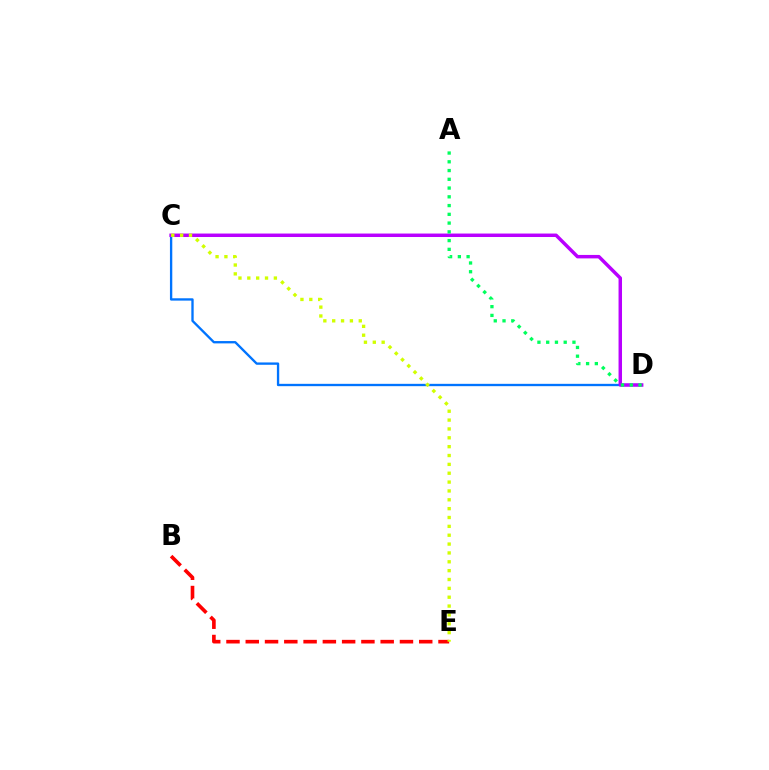{('C', 'D'): [{'color': '#0074ff', 'line_style': 'solid', 'thickness': 1.68}, {'color': '#b900ff', 'line_style': 'solid', 'thickness': 2.5}], ('A', 'D'): [{'color': '#00ff5c', 'line_style': 'dotted', 'thickness': 2.38}], ('B', 'E'): [{'color': '#ff0000', 'line_style': 'dashed', 'thickness': 2.62}], ('C', 'E'): [{'color': '#d1ff00', 'line_style': 'dotted', 'thickness': 2.41}]}